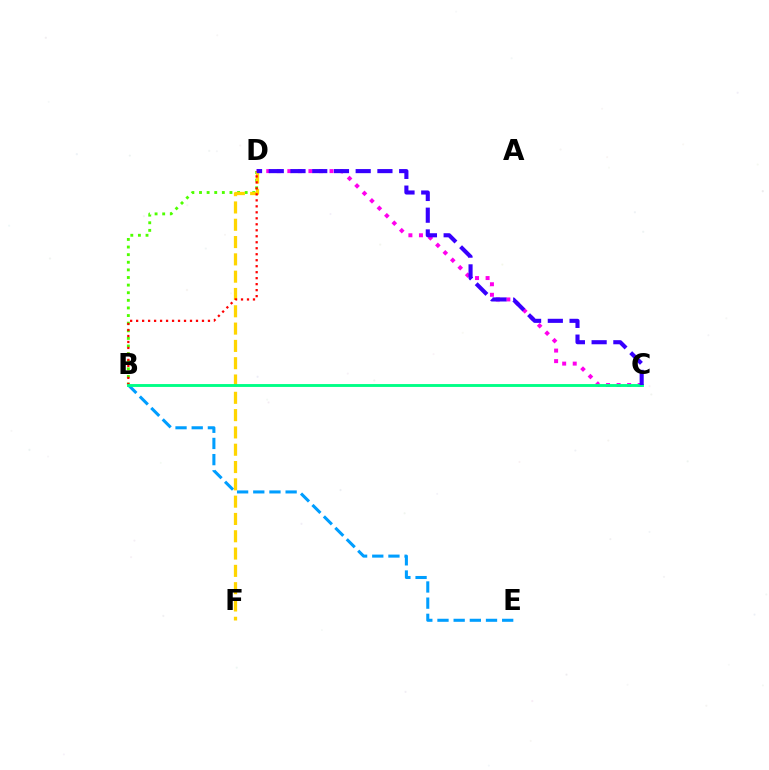{('B', 'D'): [{'color': '#4fff00', 'line_style': 'dotted', 'thickness': 2.07}, {'color': '#ff0000', 'line_style': 'dotted', 'thickness': 1.63}], ('C', 'D'): [{'color': '#ff00ed', 'line_style': 'dotted', 'thickness': 2.87}, {'color': '#3700ff', 'line_style': 'dashed', 'thickness': 2.95}], ('B', 'E'): [{'color': '#009eff', 'line_style': 'dashed', 'thickness': 2.2}], ('D', 'F'): [{'color': '#ffd500', 'line_style': 'dashed', 'thickness': 2.35}], ('B', 'C'): [{'color': '#00ff86', 'line_style': 'solid', 'thickness': 2.08}]}